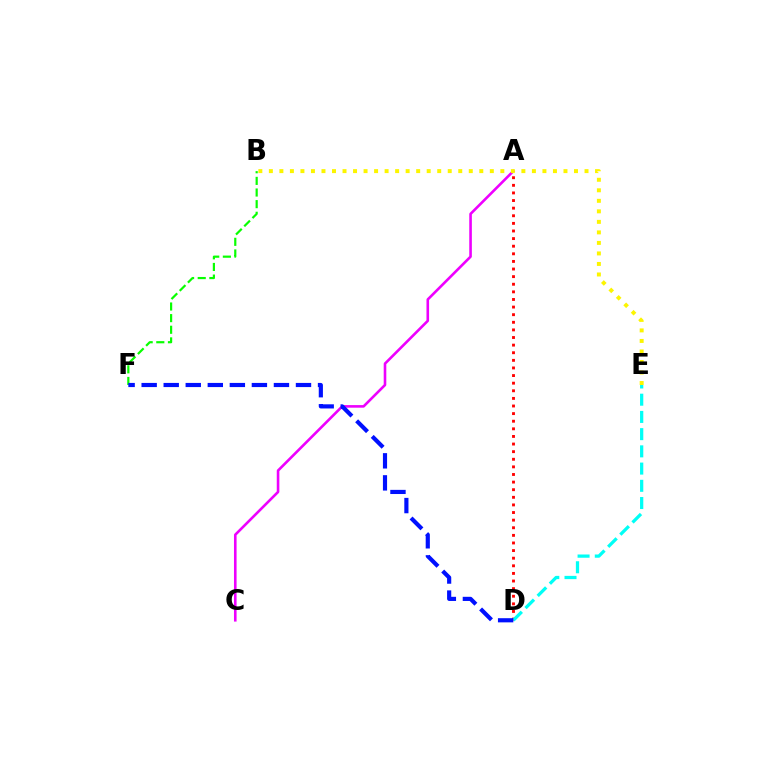{('A', 'C'): [{'color': '#ee00ff', 'line_style': 'solid', 'thickness': 1.87}], ('B', 'E'): [{'color': '#fcf500', 'line_style': 'dotted', 'thickness': 2.86}], ('A', 'D'): [{'color': '#ff0000', 'line_style': 'dotted', 'thickness': 2.07}], ('B', 'F'): [{'color': '#08ff00', 'line_style': 'dashed', 'thickness': 1.58}], ('D', 'E'): [{'color': '#00fff6', 'line_style': 'dashed', 'thickness': 2.34}], ('D', 'F'): [{'color': '#0010ff', 'line_style': 'dashed', 'thickness': 2.99}]}